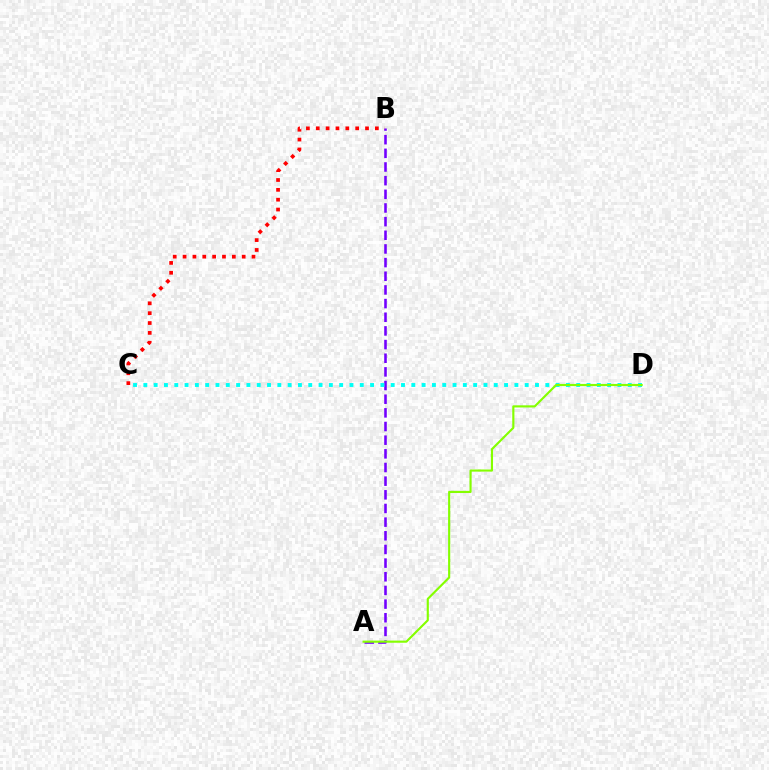{('A', 'B'): [{'color': '#7200ff', 'line_style': 'dashed', 'thickness': 1.86}], ('B', 'C'): [{'color': '#ff0000', 'line_style': 'dotted', 'thickness': 2.68}], ('C', 'D'): [{'color': '#00fff6', 'line_style': 'dotted', 'thickness': 2.8}], ('A', 'D'): [{'color': '#84ff00', 'line_style': 'solid', 'thickness': 1.55}]}